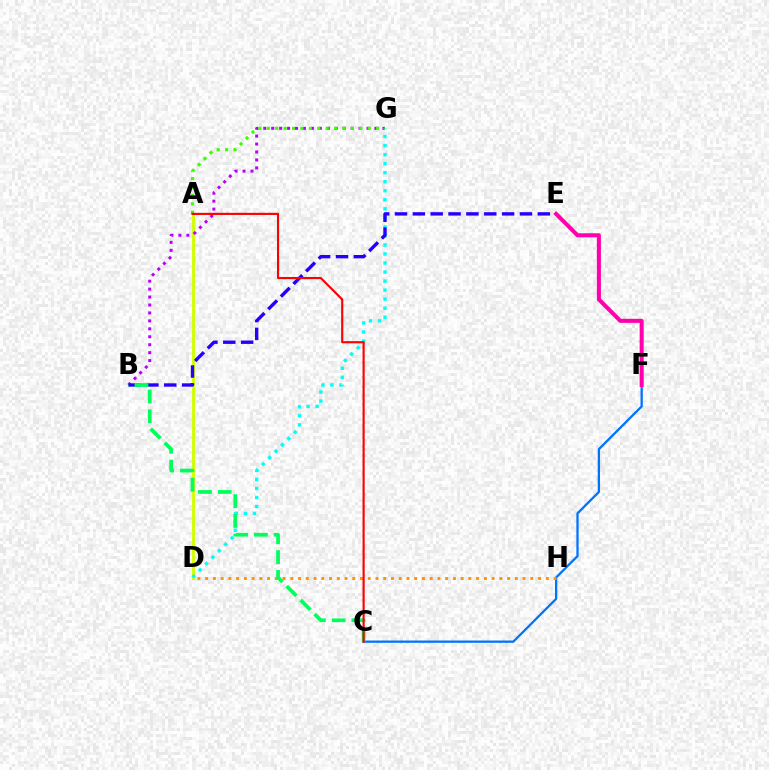{('A', 'D'): [{'color': '#d1ff00', 'line_style': 'solid', 'thickness': 2.08}], ('B', 'G'): [{'color': '#b900ff', 'line_style': 'dotted', 'thickness': 2.16}], ('D', 'G'): [{'color': '#00fff6', 'line_style': 'dotted', 'thickness': 2.45}], ('C', 'F'): [{'color': '#0074ff', 'line_style': 'solid', 'thickness': 1.64}], ('B', 'E'): [{'color': '#2500ff', 'line_style': 'dashed', 'thickness': 2.43}], ('E', 'F'): [{'color': '#ff00ac', 'line_style': 'solid', 'thickness': 2.92}], ('D', 'H'): [{'color': '#ff9400', 'line_style': 'dotted', 'thickness': 2.1}], ('A', 'G'): [{'color': '#3dff00', 'line_style': 'dotted', 'thickness': 2.29}], ('B', 'C'): [{'color': '#00ff5c', 'line_style': 'dashed', 'thickness': 2.68}], ('A', 'C'): [{'color': '#ff0000', 'line_style': 'solid', 'thickness': 1.54}]}